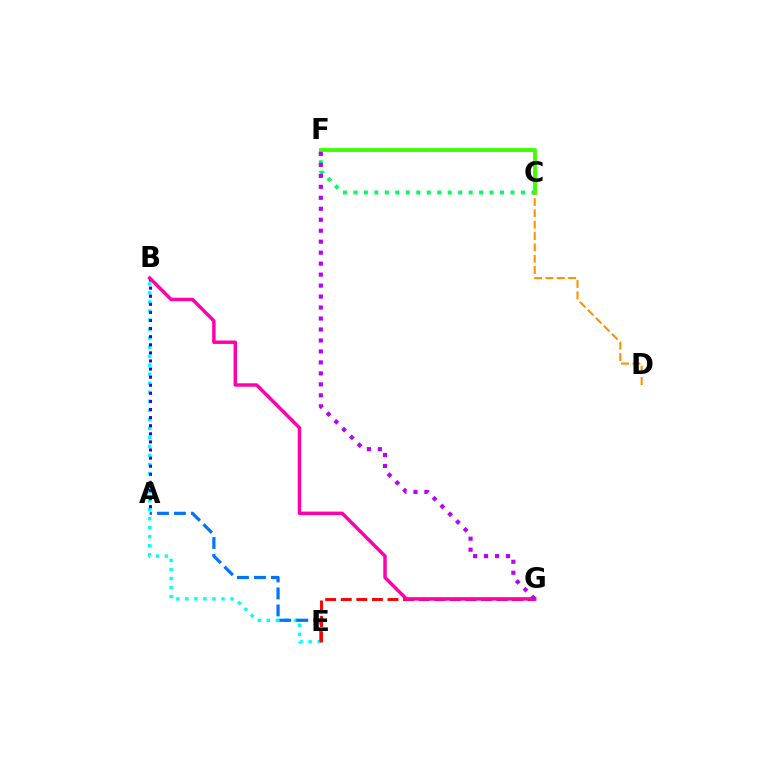{('C', 'F'): [{'color': '#d1ff00', 'line_style': 'dashed', 'thickness': 2.05}, {'color': '#00ff5c', 'line_style': 'dotted', 'thickness': 2.85}, {'color': '#3dff00', 'line_style': 'solid', 'thickness': 2.75}], ('B', 'E'): [{'color': '#00fff6', 'line_style': 'dotted', 'thickness': 2.45}], ('A', 'E'): [{'color': '#0074ff', 'line_style': 'dashed', 'thickness': 2.31}], ('A', 'B'): [{'color': '#2500ff', 'line_style': 'dotted', 'thickness': 2.2}], ('E', 'G'): [{'color': '#ff0000', 'line_style': 'dashed', 'thickness': 2.12}], ('B', 'G'): [{'color': '#ff00ac', 'line_style': 'solid', 'thickness': 2.48}], ('F', 'G'): [{'color': '#b900ff', 'line_style': 'dotted', 'thickness': 2.98}], ('C', 'D'): [{'color': '#ff9400', 'line_style': 'dashed', 'thickness': 1.54}]}